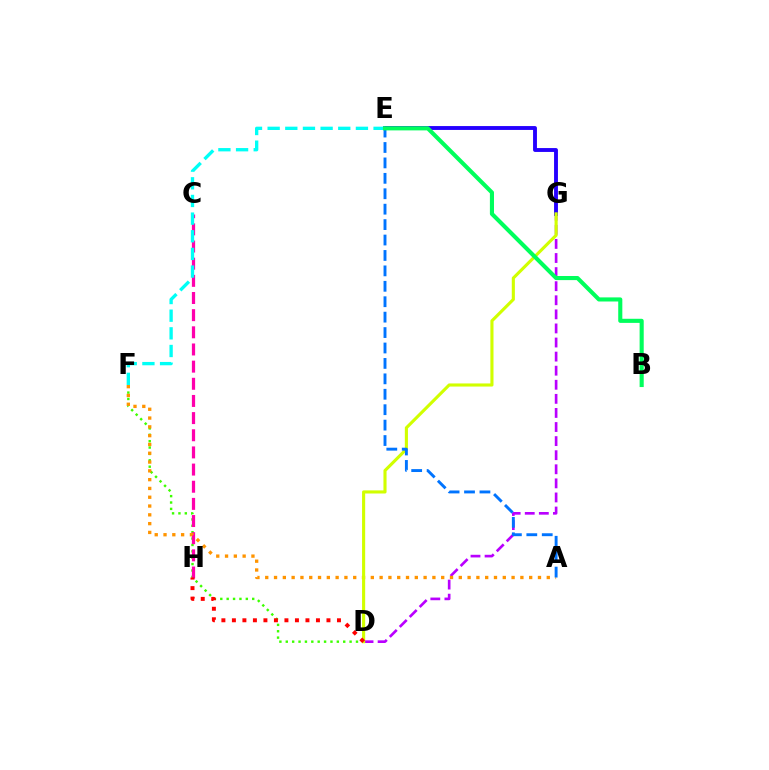{('D', 'F'): [{'color': '#3dff00', 'line_style': 'dotted', 'thickness': 1.73}], ('D', 'G'): [{'color': '#b900ff', 'line_style': 'dashed', 'thickness': 1.91}, {'color': '#d1ff00', 'line_style': 'solid', 'thickness': 2.24}], ('E', 'G'): [{'color': '#2500ff', 'line_style': 'solid', 'thickness': 2.79}], ('C', 'H'): [{'color': '#ff00ac', 'line_style': 'dashed', 'thickness': 2.33}], ('A', 'F'): [{'color': '#ff9400', 'line_style': 'dotted', 'thickness': 2.39}], ('E', 'F'): [{'color': '#00fff6', 'line_style': 'dashed', 'thickness': 2.4}], ('A', 'E'): [{'color': '#0074ff', 'line_style': 'dashed', 'thickness': 2.1}], ('D', 'H'): [{'color': '#ff0000', 'line_style': 'dotted', 'thickness': 2.85}], ('B', 'E'): [{'color': '#00ff5c', 'line_style': 'solid', 'thickness': 2.95}]}